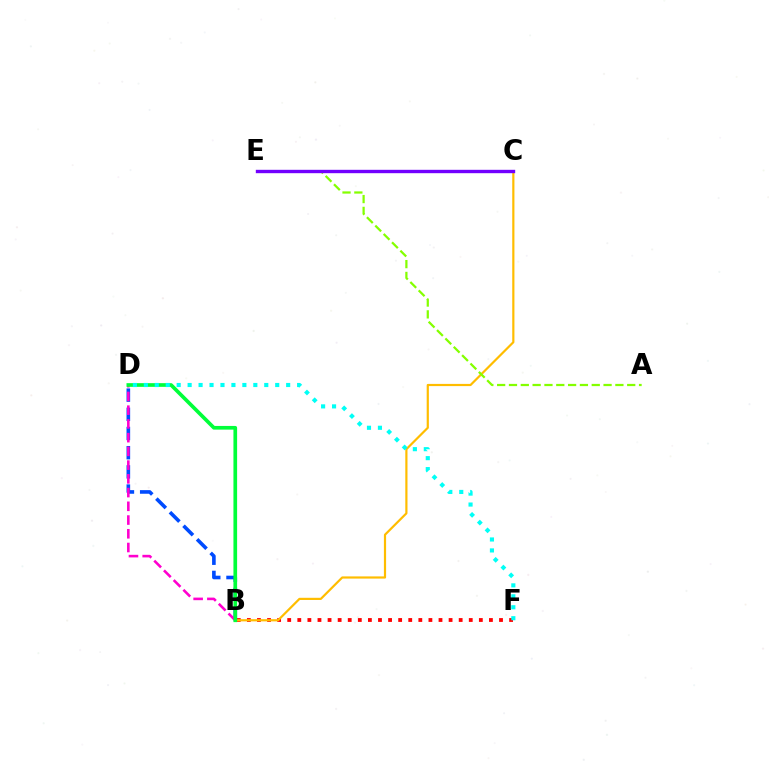{('B', 'F'): [{'color': '#ff0000', 'line_style': 'dotted', 'thickness': 2.74}], ('B', 'C'): [{'color': '#ffbd00', 'line_style': 'solid', 'thickness': 1.58}], ('A', 'E'): [{'color': '#84ff00', 'line_style': 'dashed', 'thickness': 1.61}], ('B', 'D'): [{'color': '#004bff', 'line_style': 'dashed', 'thickness': 2.61}, {'color': '#ff00cf', 'line_style': 'dashed', 'thickness': 1.87}, {'color': '#00ff39', 'line_style': 'solid', 'thickness': 2.65}], ('C', 'E'): [{'color': '#7200ff', 'line_style': 'solid', 'thickness': 2.43}], ('D', 'F'): [{'color': '#00fff6', 'line_style': 'dotted', 'thickness': 2.97}]}